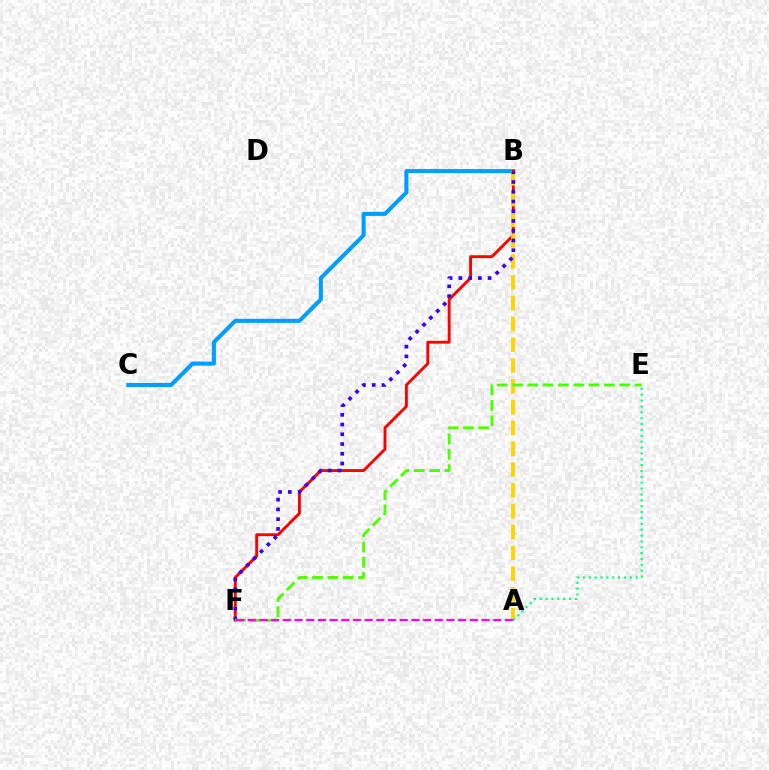{('B', 'C'): [{'color': '#009eff', 'line_style': 'solid', 'thickness': 2.92}], ('B', 'F'): [{'color': '#ff0000', 'line_style': 'solid', 'thickness': 2.07}, {'color': '#3700ff', 'line_style': 'dotted', 'thickness': 2.65}], ('A', 'B'): [{'color': '#ffd500', 'line_style': 'dashed', 'thickness': 2.83}], ('E', 'F'): [{'color': '#4fff00', 'line_style': 'dashed', 'thickness': 2.08}], ('A', 'F'): [{'color': '#ff00ed', 'line_style': 'dashed', 'thickness': 1.59}], ('A', 'E'): [{'color': '#00ff86', 'line_style': 'dotted', 'thickness': 1.59}]}